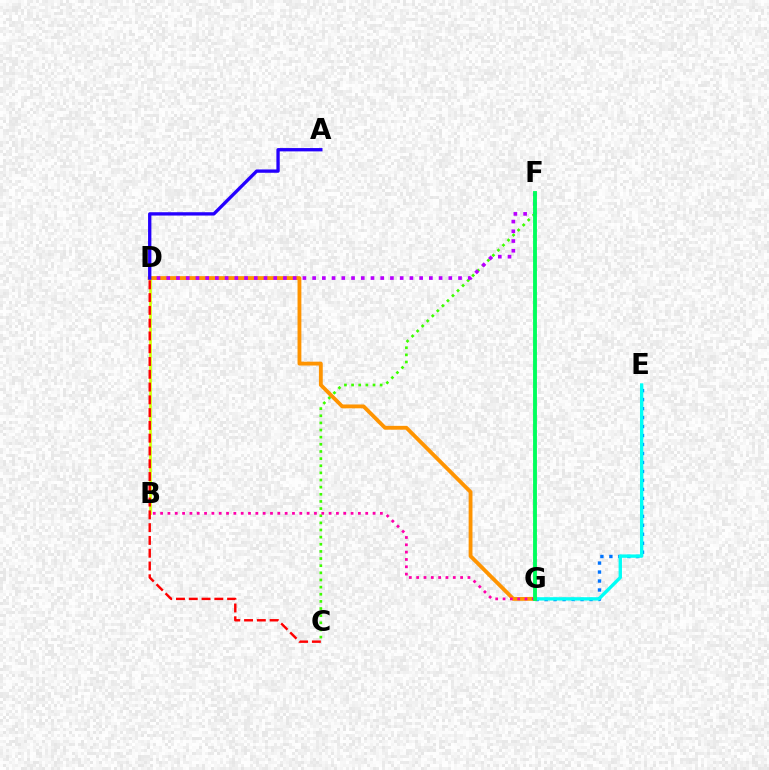{('B', 'D'): [{'color': '#d1ff00', 'line_style': 'solid', 'thickness': 1.91}], ('E', 'G'): [{'color': '#0074ff', 'line_style': 'dotted', 'thickness': 2.44}, {'color': '#00fff6', 'line_style': 'solid', 'thickness': 2.42}], ('C', 'D'): [{'color': '#ff0000', 'line_style': 'dashed', 'thickness': 1.74}], ('C', 'F'): [{'color': '#3dff00', 'line_style': 'dotted', 'thickness': 1.94}], ('D', 'G'): [{'color': '#ff9400', 'line_style': 'solid', 'thickness': 2.76}], ('D', 'F'): [{'color': '#b900ff', 'line_style': 'dotted', 'thickness': 2.64}], ('B', 'G'): [{'color': '#ff00ac', 'line_style': 'dotted', 'thickness': 1.99}], ('A', 'D'): [{'color': '#2500ff', 'line_style': 'solid', 'thickness': 2.39}], ('F', 'G'): [{'color': '#00ff5c', 'line_style': 'solid', 'thickness': 2.78}]}